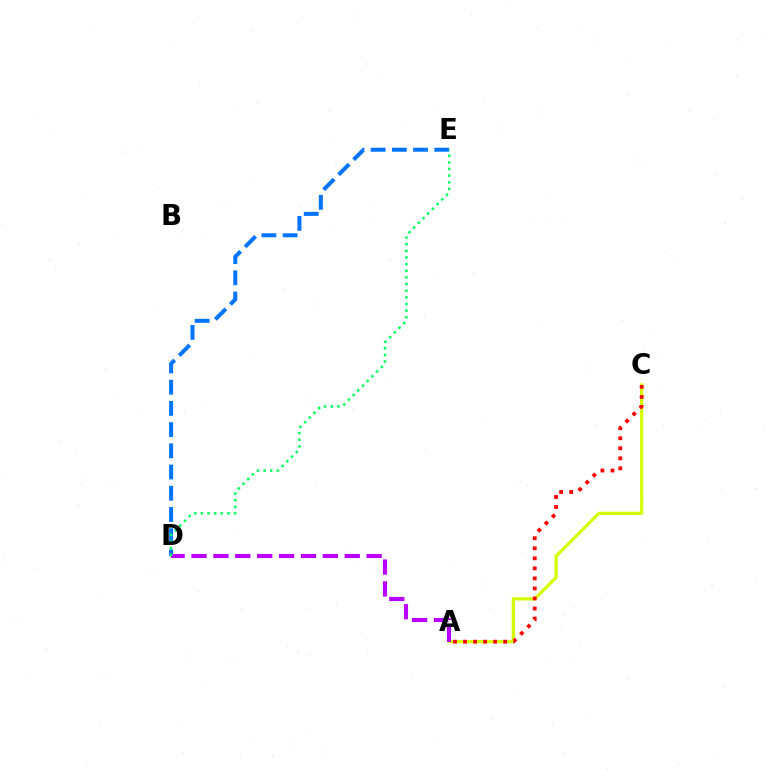{('D', 'E'): [{'color': '#0074ff', 'line_style': 'dashed', 'thickness': 2.88}, {'color': '#00ff5c', 'line_style': 'dotted', 'thickness': 1.8}], ('A', 'C'): [{'color': '#d1ff00', 'line_style': 'solid', 'thickness': 2.32}, {'color': '#ff0000', 'line_style': 'dotted', 'thickness': 2.73}], ('A', 'D'): [{'color': '#b900ff', 'line_style': 'dashed', 'thickness': 2.97}]}